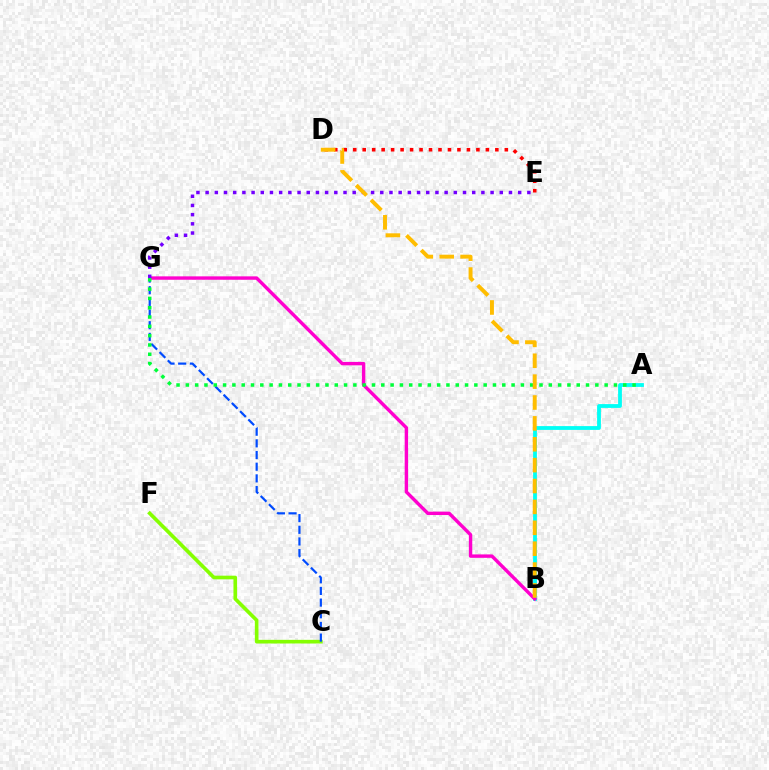{('C', 'F'): [{'color': '#84ff00', 'line_style': 'solid', 'thickness': 2.63}], ('C', 'G'): [{'color': '#004bff', 'line_style': 'dashed', 'thickness': 1.58}], ('A', 'B'): [{'color': '#00fff6', 'line_style': 'solid', 'thickness': 2.74}], ('D', 'E'): [{'color': '#ff0000', 'line_style': 'dotted', 'thickness': 2.57}], ('B', 'G'): [{'color': '#ff00cf', 'line_style': 'solid', 'thickness': 2.45}], ('A', 'G'): [{'color': '#00ff39', 'line_style': 'dotted', 'thickness': 2.53}], ('E', 'G'): [{'color': '#7200ff', 'line_style': 'dotted', 'thickness': 2.5}], ('B', 'D'): [{'color': '#ffbd00', 'line_style': 'dashed', 'thickness': 2.84}]}